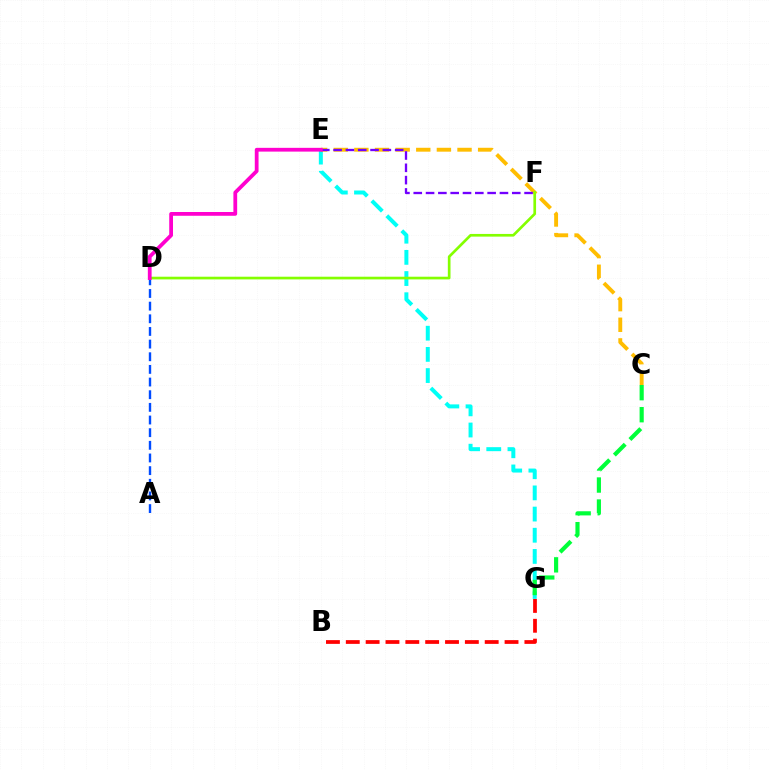{('A', 'D'): [{'color': '#004bff', 'line_style': 'dashed', 'thickness': 1.72}], ('E', 'G'): [{'color': '#00fff6', 'line_style': 'dashed', 'thickness': 2.88}], ('B', 'G'): [{'color': '#ff0000', 'line_style': 'dashed', 'thickness': 2.7}], ('C', 'G'): [{'color': '#00ff39', 'line_style': 'dashed', 'thickness': 2.99}], ('C', 'E'): [{'color': '#ffbd00', 'line_style': 'dashed', 'thickness': 2.8}], ('E', 'F'): [{'color': '#7200ff', 'line_style': 'dashed', 'thickness': 1.67}], ('D', 'F'): [{'color': '#84ff00', 'line_style': 'solid', 'thickness': 1.93}], ('D', 'E'): [{'color': '#ff00cf', 'line_style': 'solid', 'thickness': 2.71}]}